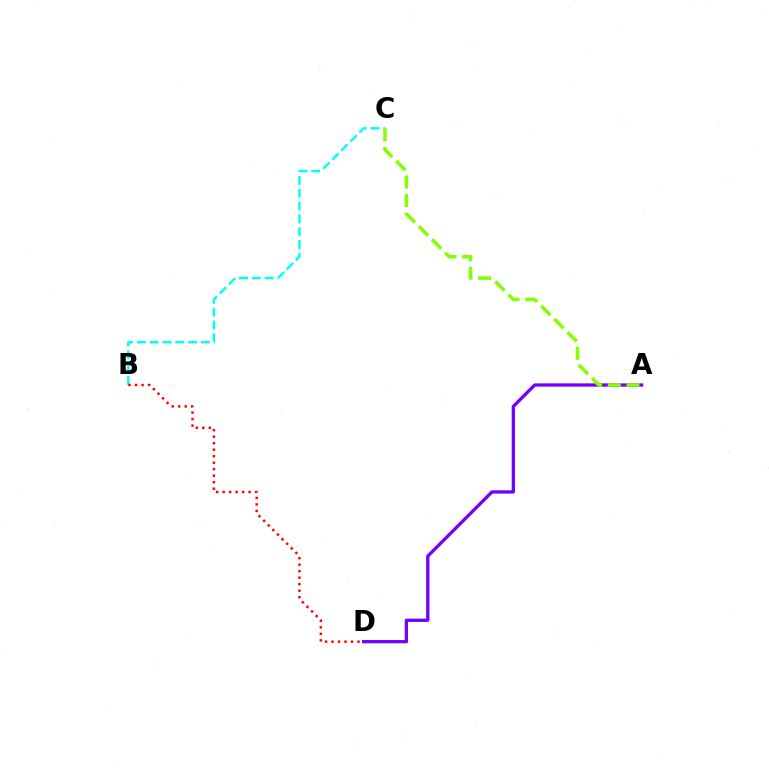{('A', 'D'): [{'color': '#7200ff', 'line_style': 'solid', 'thickness': 2.37}], ('B', 'C'): [{'color': '#00fff6', 'line_style': 'dashed', 'thickness': 1.74}], ('A', 'C'): [{'color': '#84ff00', 'line_style': 'dashed', 'thickness': 2.53}], ('B', 'D'): [{'color': '#ff0000', 'line_style': 'dotted', 'thickness': 1.77}]}